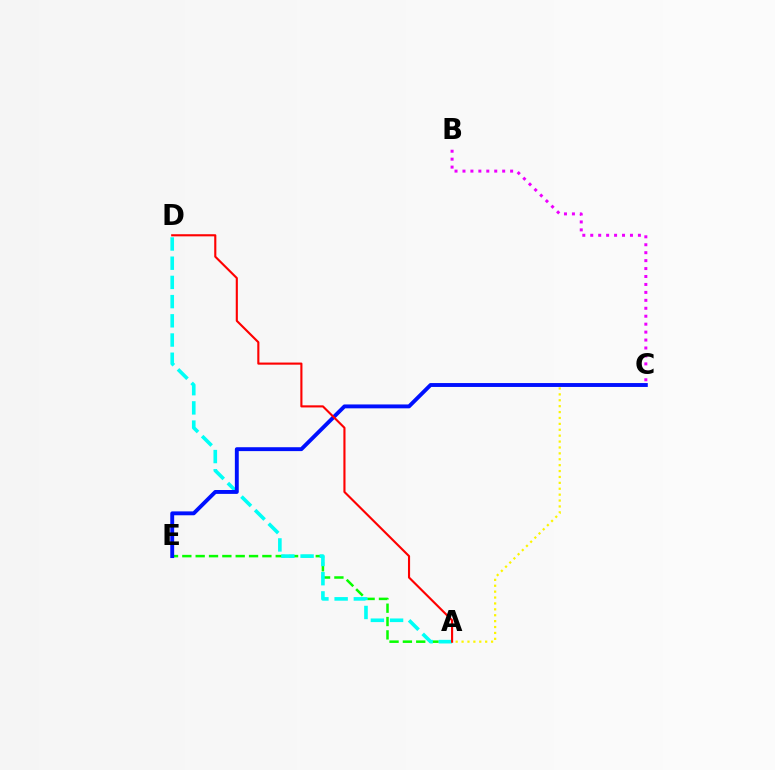{('A', 'C'): [{'color': '#fcf500', 'line_style': 'dotted', 'thickness': 1.6}], ('A', 'E'): [{'color': '#08ff00', 'line_style': 'dashed', 'thickness': 1.81}], ('B', 'C'): [{'color': '#ee00ff', 'line_style': 'dotted', 'thickness': 2.16}], ('A', 'D'): [{'color': '#00fff6', 'line_style': 'dashed', 'thickness': 2.61}, {'color': '#ff0000', 'line_style': 'solid', 'thickness': 1.53}], ('C', 'E'): [{'color': '#0010ff', 'line_style': 'solid', 'thickness': 2.8}]}